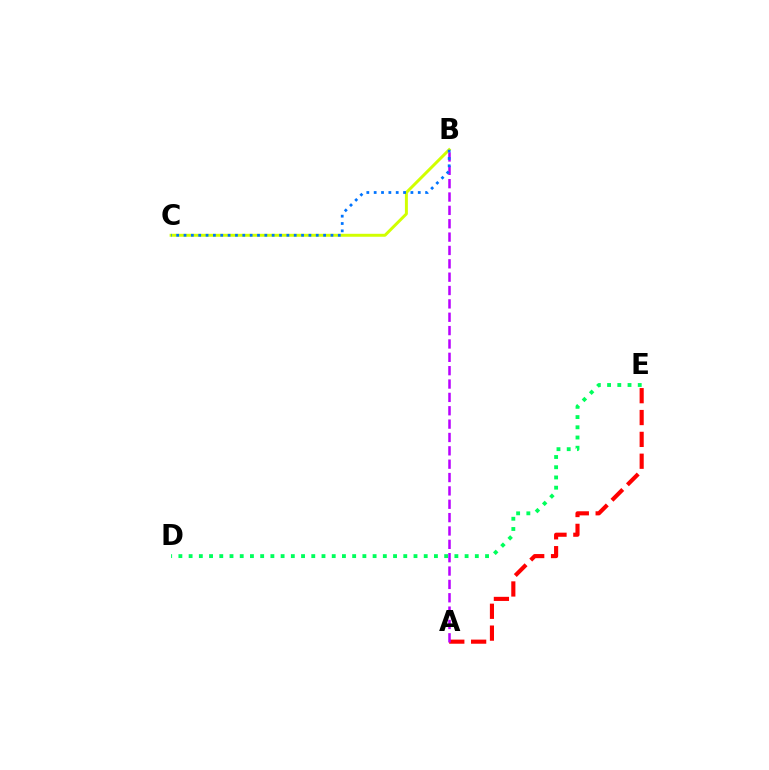{('A', 'E'): [{'color': '#ff0000', 'line_style': 'dashed', 'thickness': 2.97}], ('A', 'B'): [{'color': '#b900ff', 'line_style': 'dashed', 'thickness': 1.81}], ('B', 'C'): [{'color': '#d1ff00', 'line_style': 'solid', 'thickness': 2.13}, {'color': '#0074ff', 'line_style': 'dotted', 'thickness': 2.0}], ('D', 'E'): [{'color': '#00ff5c', 'line_style': 'dotted', 'thickness': 2.78}]}